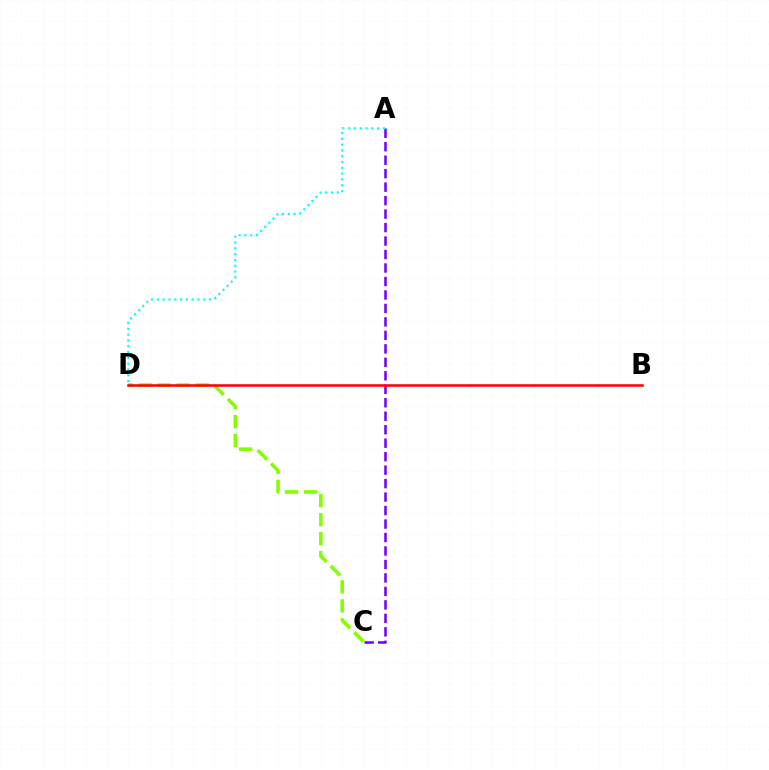{('C', 'D'): [{'color': '#84ff00', 'line_style': 'dashed', 'thickness': 2.58}], ('A', 'C'): [{'color': '#7200ff', 'line_style': 'dashed', 'thickness': 1.83}], ('B', 'D'): [{'color': '#ff0000', 'line_style': 'solid', 'thickness': 1.83}], ('A', 'D'): [{'color': '#00fff6', 'line_style': 'dotted', 'thickness': 1.58}]}